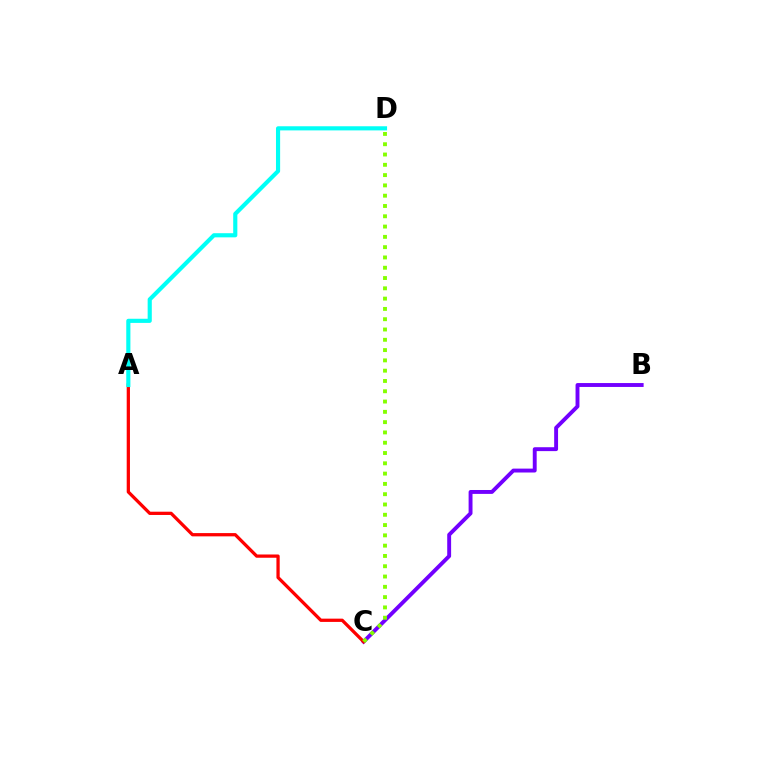{('B', 'C'): [{'color': '#7200ff', 'line_style': 'solid', 'thickness': 2.81}], ('A', 'C'): [{'color': '#ff0000', 'line_style': 'solid', 'thickness': 2.35}], ('A', 'D'): [{'color': '#00fff6', 'line_style': 'solid', 'thickness': 2.98}], ('C', 'D'): [{'color': '#84ff00', 'line_style': 'dotted', 'thickness': 2.8}]}